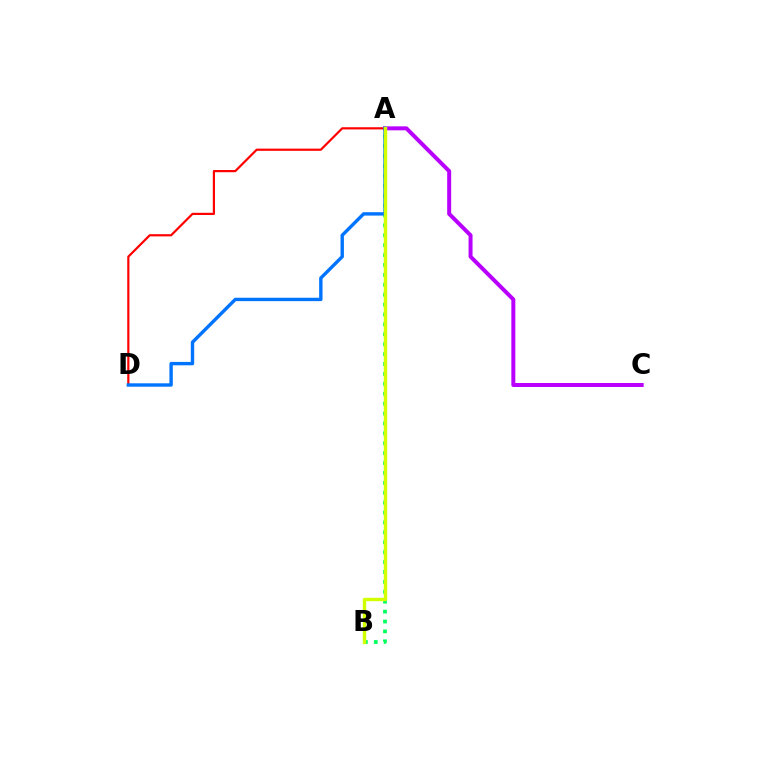{('A', 'C'): [{'color': '#b900ff', 'line_style': 'solid', 'thickness': 2.87}], ('A', 'D'): [{'color': '#ff0000', 'line_style': 'solid', 'thickness': 1.58}, {'color': '#0074ff', 'line_style': 'solid', 'thickness': 2.44}], ('A', 'B'): [{'color': '#00ff5c', 'line_style': 'dotted', 'thickness': 2.69}, {'color': '#d1ff00', 'line_style': 'solid', 'thickness': 2.44}]}